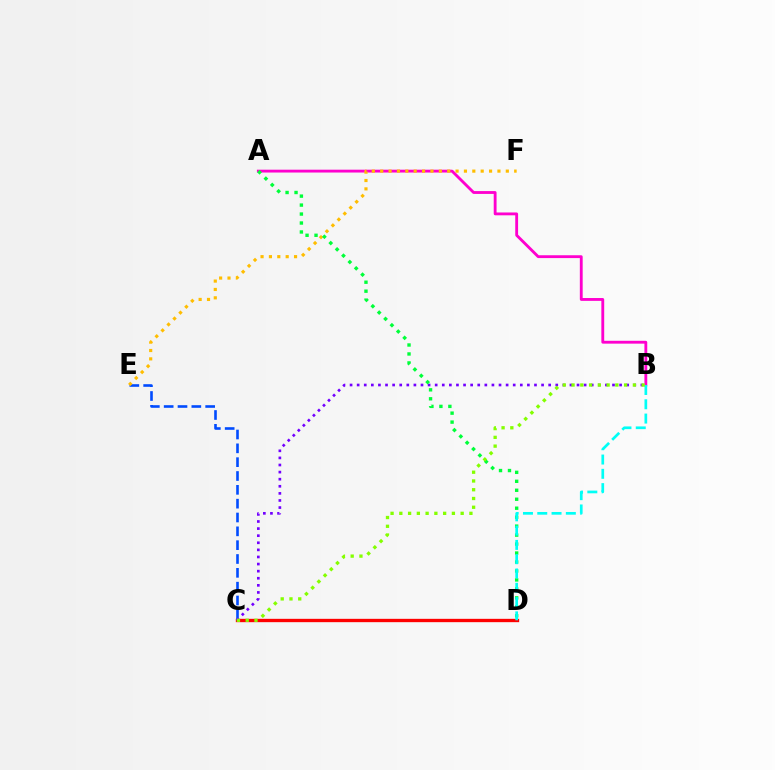{('C', 'D'): [{'color': '#ff0000', 'line_style': 'solid', 'thickness': 2.4}], ('A', 'B'): [{'color': '#ff00cf', 'line_style': 'solid', 'thickness': 2.05}], ('C', 'E'): [{'color': '#004bff', 'line_style': 'dashed', 'thickness': 1.88}], ('B', 'C'): [{'color': '#7200ff', 'line_style': 'dotted', 'thickness': 1.93}, {'color': '#84ff00', 'line_style': 'dotted', 'thickness': 2.38}], ('E', 'F'): [{'color': '#ffbd00', 'line_style': 'dotted', 'thickness': 2.28}], ('A', 'D'): [{'color': '#00ff39', 'line_style': 'dotted', 'thickness': 2.44}], ('B', 'D'): [{'color': '#00fff6', 'line_style': 'dashed', 'thickness': 1.94}]}